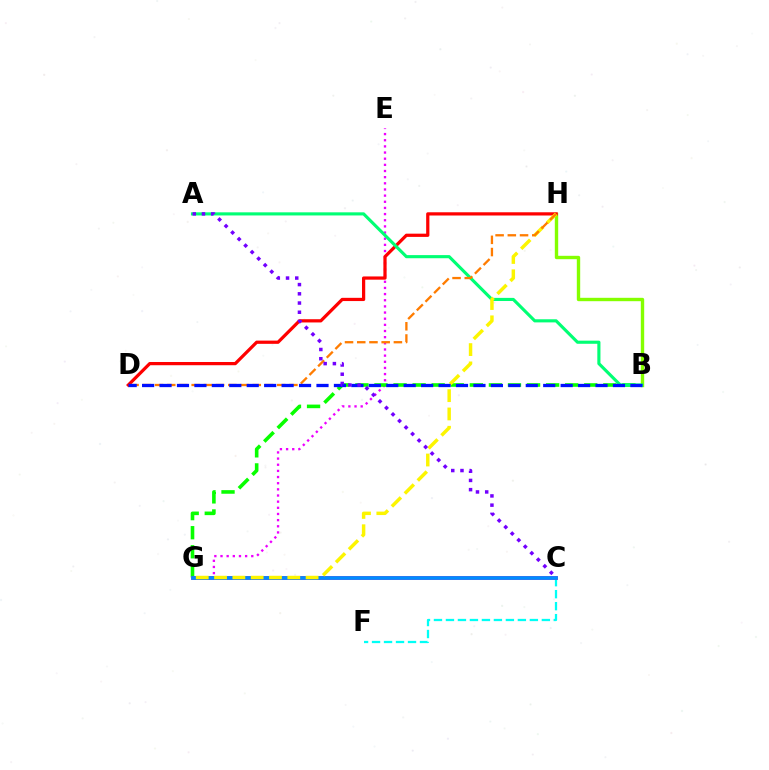{('E', 'G'): [{'color': '#ee00ff', 'line_style': 'dotted', 'thickness': 1.67}], ('B', 'G'): [{'color': '#08ff00', 'line_style': 'dashed', 'thickness': 2.59}], ('B', 'H'): [{'color': '#84ff00', 'line_style': 'solid', 'thickness': 2.43}], ('C', 'F'): [{'color': '#00fff6', 'line_style': 'dashed', 'thickness': 1.63}], ('D', 'H'): [{'color': '#ff0000', 'line_style': 'solid', 'thickness': 2.33}, {'color': '#ff7c00', 'line_style': 'dashed', 'thickness': 1.66}], ('C', 'G'): [{'color': '#ff0094', 'line_style': 'solid', 'thickness': 2.67}, {'color': '#008cff', 'line_style': 'solid', 'thickness': 2.65}], ('A', 'B'): [{'color': '#00ff74', 'line_style': 'solid', 'thickness': 2.25}], ('G', 'H'): [{'color': '#fcf500', 'line_style': 'dashed', 'thickness': 2.49}], ('B', 'D'): [{'color': '#0010ff', 'line_style': 'dashed', 'thickness': 2.37}], ('A', 'C'): [{'color': '#7200ff', 'line_style': 'dotted', 'thickness': 2.51}]}